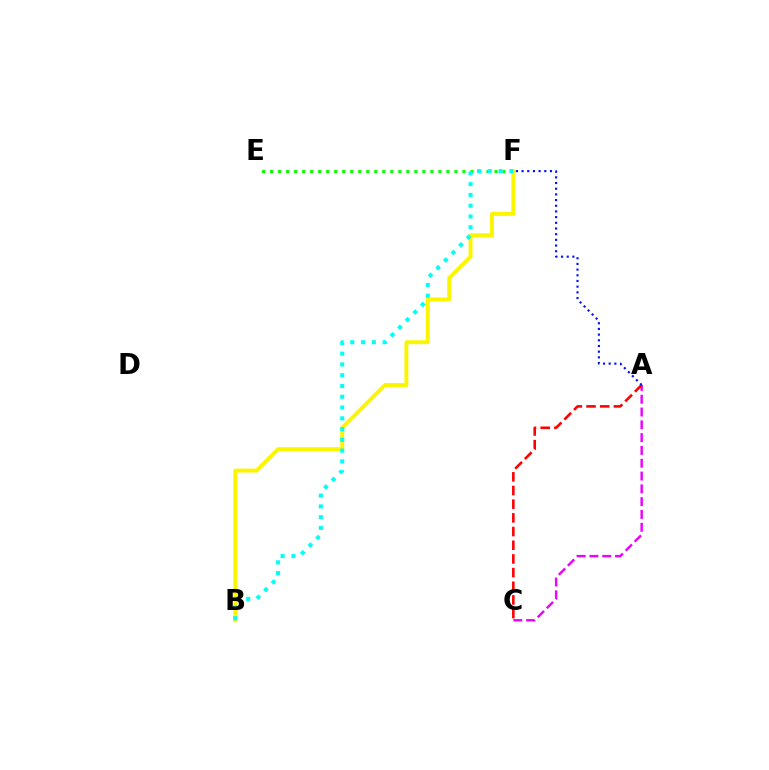{('A', 'C'): [{'color': '#ee00ff', 'line_style': 'dashed', 'thickness': 1.74}, {'color': '#ff0000', 'line_style': 'dashed', 'thickness': 1.86}], ('E', 'F'): [{'color': '#08ff00', 'line_style': 'dotted', 'thickness': 2.18}], ('B', 'F'): [{'color': '#fcf500', 'line_style': 'solid', 'thickness': 2.82}, {'color': '#00fff6', 'line_style': 'dotted', 'thickness': 2.93}], ('A', 'F'): [{'color': '#0010ff', 'line_style': 'dotted', 'thickness': 1.54}]}